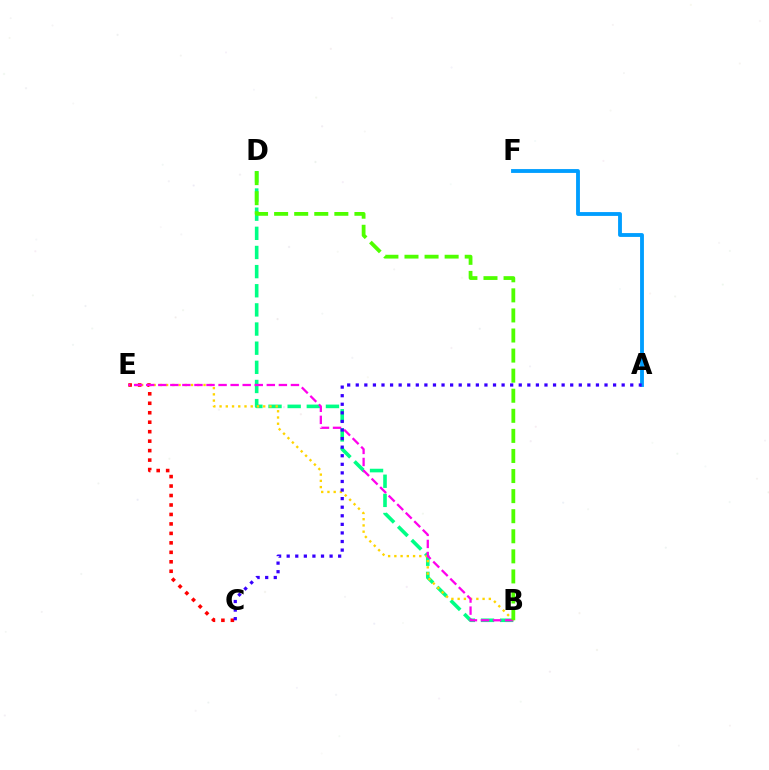{('B', 'D'): [{'color': '#00ff86', 'line_style': 'dashed', 'thickness': 2.6}, {'color': '#4fff00', 'line_style': 'dashed', 'thickness': 2.73}], ('B', 'E'): [{'color': '#ffd500', 'line_style': 'dotted', 'thickness': 1.69}, {'color': '#ff00ed', 'line_style': 'dashed', 'thickness': 1.64}], ('A', 'F'): [{'color': '#009eff', 'line_style': 'solid', 'thickness': 2.77}], ('C', 'E'): [{'color': '#ff0000', 'line_style': 'dotted', 'thickness': 2.57}], ('A', 'C'): [{'color': '#3700ff', 'line_style': 'dotted', 'thickness': 2.33}]}